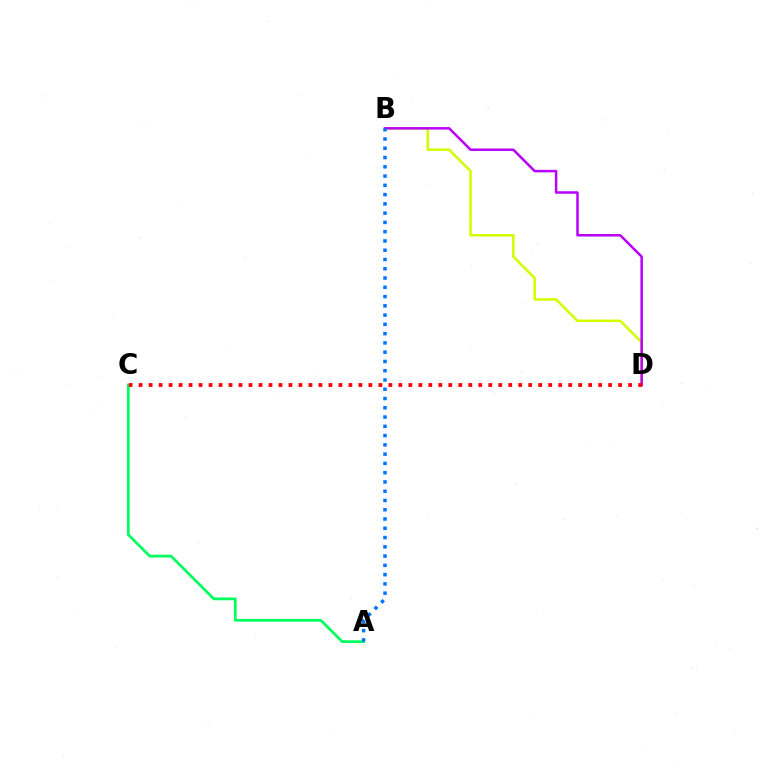{('B', 'D'): [{'color': '#d1ff00', 'line_style': 'solid', 'thickness': 1.85}, {'color': '#b900ff', 'line_style': 'solid', 'thickness': 1.8}], ('A', 'C'): [{'color': '#00ff5c', 'line_style': 'solid', 'thickness': 1.96}], ('A', 'B'): [{'color': '#0074ff', 'line_style': 'dotted', 'thickness': 2.52}], ('C', 'D'): [{'color': '#ff0000', 'line_style': 'dotted', 'thickness': 2.71}]}